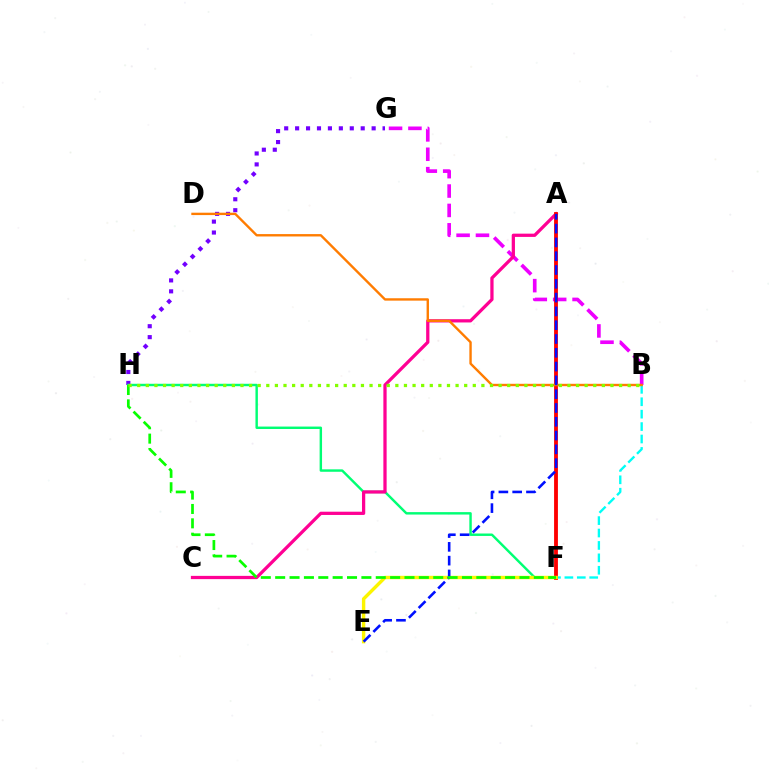{('A', 'F'): [{'color': '#008cff', 'line_style': 'solid', 'thickness': 1.52}, {'color': '#ff0000', 'line_style': 'solid', 'thickness': 2.75}], ('B', 'G'): [{'color': '#ee00ff', 'line_style': 'dashed', 'thickness': 2.63}], ('G', 'H'): [{'color': '#7200ff', 'line_style': 'dotted', 'thickness': 2.97}], ('F', 'H'): [{'color': '#00ff74', 'line_style': 'solid', 'thickness': 1.75}, {'color': '#08ff00', 'line_style': 'dashed', 'thickness': 1.95}], ('A', 'C'): [{'color': '#ff0094', 'line_style': 'solid', 'thickness': 2.34}], ('B', 'F'): [{'color': '#00fff6', 'line_style': 'dashed', 'thickness': 1.69}], ('B', 'D'): [{'color': '#ff7c00', 'line_style': 'solid', 'thickness': 1.72}], ('E', 'F'): [{'color': '#fcf500', 'line_style': 'solid', 'thickness': 2.45}], ('A', 'E'): [{'color': '#0010ff', 'line_style': 'dashed', 'thickness': 1.87}], ('B', 'H'): [{'color': '#84ff00', 'line_style': 'dotted', 'thickness': 2.34}]}